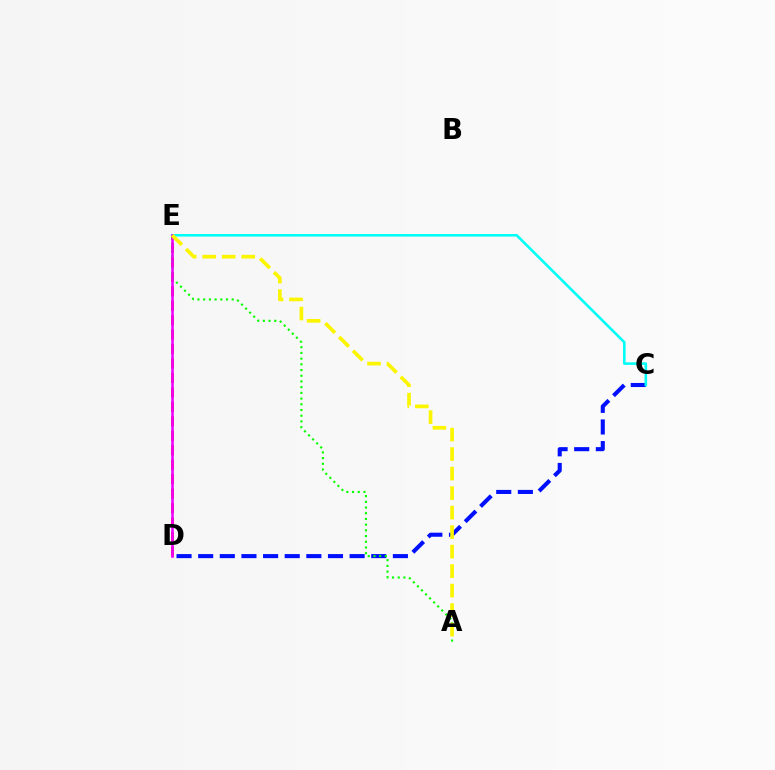{('D', 'E'): [{'color': '#ff0000', 'line_style': 'dashed', 'thickness': 1.96}, {'color': '#ee00ff', 'line_style': 'solid', 'thickness': 1.84}], ('C', 'D'): [{'color': '#0010ff', 'line_style': 'dashed', 'thickness': 2.94}], ('C', 'E'): [{'color': '#00fff6', 'line_style': 'solid', 'thickness': 1.86}], ('A', 'E'): [{'color': '#08ff00', 'line_style': 'dotted', 'thickness': 1.55}, {'color': '#fcf500', 'line_style': 'dashed', 'thickness': 2.65}]}